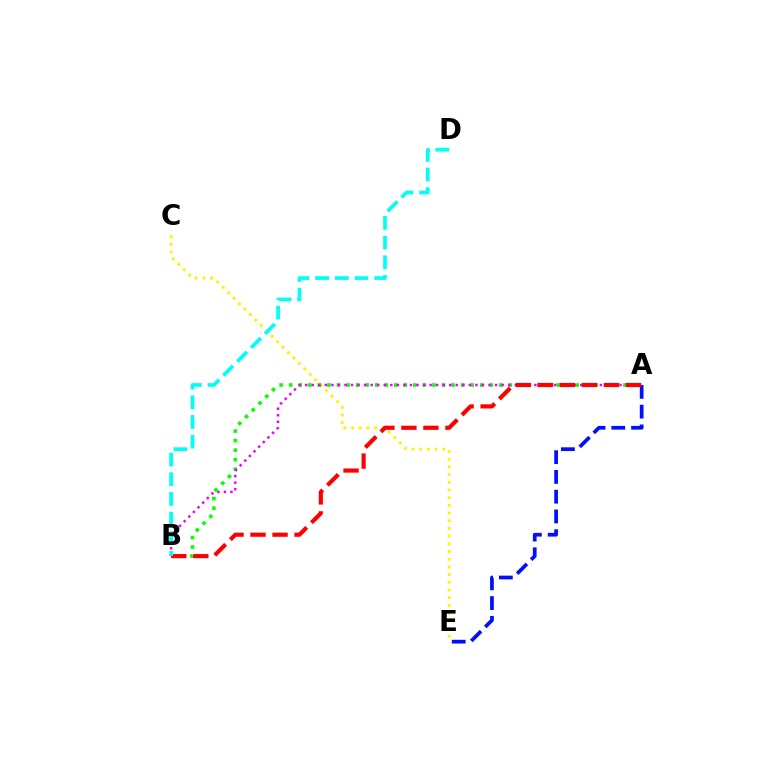{('A', 'E'): [{'color': '#0010ff', 'line_style': 'dashed', 'thickness': 2.68}], ('C', 'E'): [{'color': '#fcf500', 'line_style': 'dotted', 'thickness': 2.09}], ('A', 'B'): [{'color': '#08ff00', 'line_style': 'dotted', 'thickness': 2.59}, {'color': '#ee00ff', 'line_style': 'dotted', 'thickness': 1.78}, {'color': '#ff0000', 'line_style': 'dashed', 'thickness': 2.99}], ('B', 'D'): [{'color': '#00fff6', 'line_style': 'dashed', 'thickness': 2.67}]}